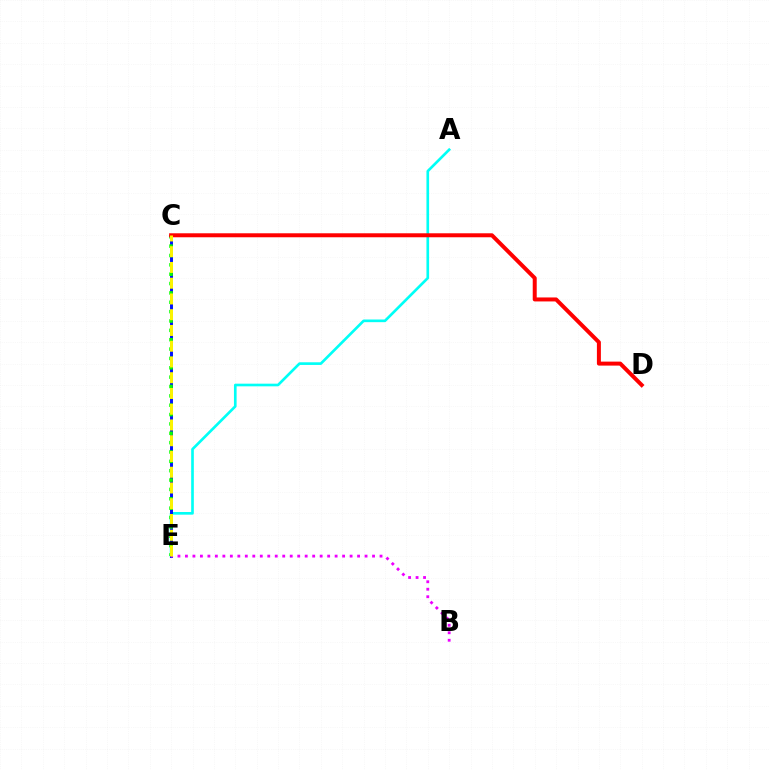{('A', 'E'): [{'color': '#00fff6', 'line_style': 'solid', 'thickness': 1.91}], ('C', 'E'): [{'color': '#0010ff', 'line_style': 'solid', 'thickness': 2.12}, {'color': '#08ff00', 'line_style': 'dotted', 'thickness': 2.54}, {'color': '#fcf500', 'line_style': 'dashed', 'thickness': 2.14}], ('B', 'E'): [{'color': '#ee00ff', 'line_style': 'dotted', 'thickness': 2.03}], ('C', 'D'): [{'color': '#ff0000', 'line_style': 'solid', 'thickness': 2.87}]}